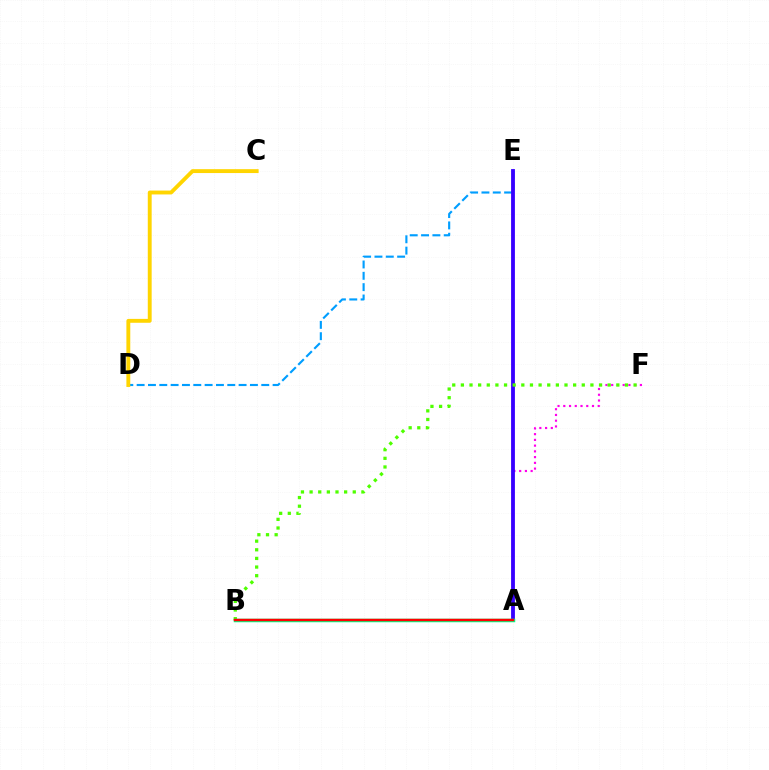{('D', 'E'): [{'color': '#009eff', 'line_style': 'dashed', 'thickness': 1.54}], ('A', 'F'): [{'color': '#ff00ed', 'line_style': 'dotted', 'thickness': 1.56}], ('A', 'E'): [{'color': '#3700ff', 'line_style': 'solid', 'thickness': 2.75}], ('B', 'F'): [{'color': '#4fff00', 'line_style': 'dotted', 'thickness': 2.35}], ('A', 'B'): [{'color': '#00ff86', 'line_style': 'solid', 'thickness': 2.52}, {'color': '#ff0000', 'line_style': 'solid', 'thickness': 1.76}], ('C', 'D'): [{'color': '#ffd500', 'line_style': 'solid', 'thickness': 2.8}]}